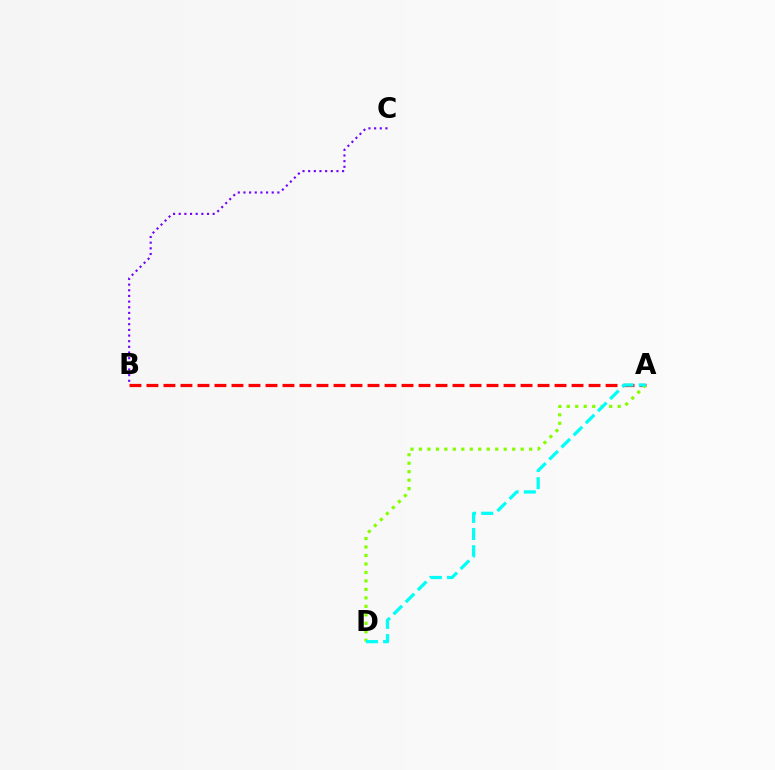{('B', 'C'): [{'color': '#7200ff', 'line_style': 'dotted', 'thickness': 1.54}], ('A', 'B'): [{'color': '#ff0000', 'line_style': 'dashed', 'thickness': 2.31}], ('A', 'D'): [{'color': '#84ff00', 'line_style': 'dotted', 'thickness': 2.3}, {'color': '#00fff6', 'line_style': 'dashed', 'thickness': 2.33}]}